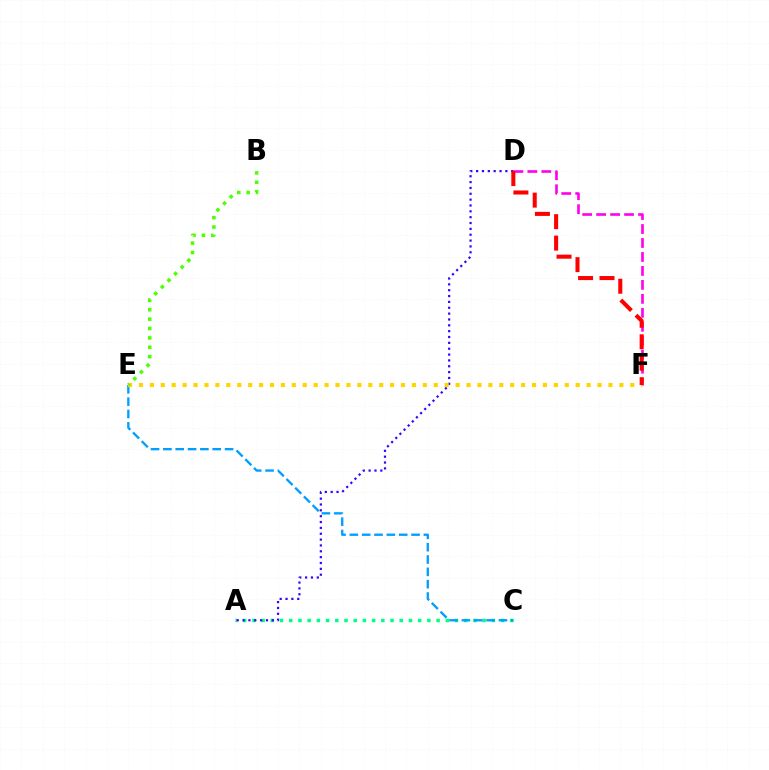{('A', 'C'): [{'color': '#00ff86', 'line_style': 'dotted', 'thickness': 2.5}], ('A', 'D'): [{'color': '#3700ff', 'line_style': 'dotted', 'thickness': 1.59}], ('C', 'E'): [{'color': '#009eff', 'line_style': 'dashed', 'thickness': 1.68}], ('D', 'F'): [{'color': '#ff00ed', 'line_style': 'dashed', 'thickness': 1.9}, {'color': '#ff0000', 'line_style': 'dashed', 'thickness': 2.92}], ('E', 'F'): [{'color': '#ffd500', 'line_style': 'dotted', 'thickness': 2.97}], ('B', 'E'): [{'color': '#4fff00', 'line_style': 'dotted', 'thickness': 2.55}]}